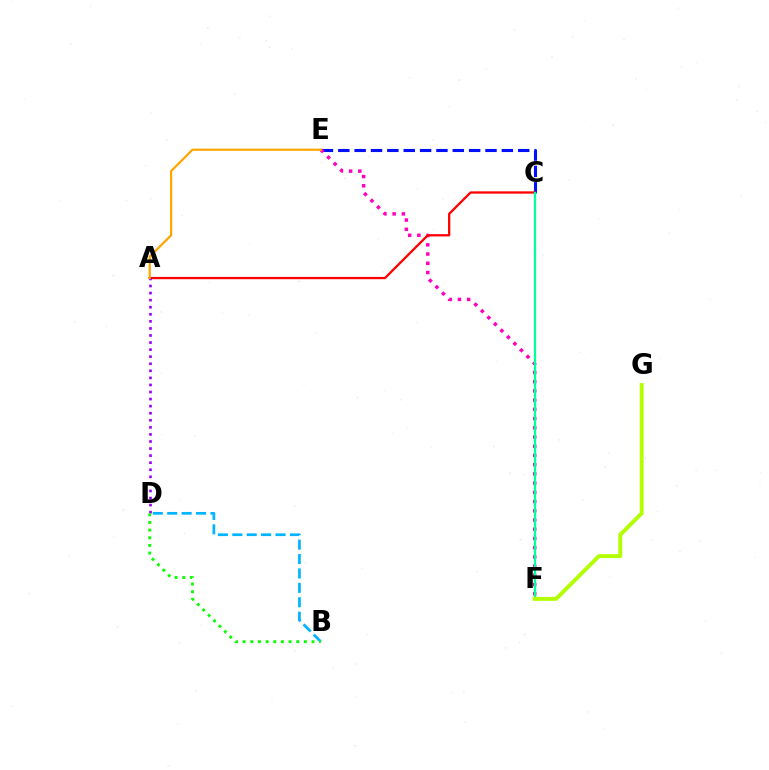{('C', 'E'): [{'color': '#0010ff', 'line_style': 'dashed', 'thickness': 2.22}], ('B', 'D'): [{'color': '#00b5ff', 'line_style': 'dashed', 'thickness': 1.96}, {'color': '#08ff00', 'line_style': 'dotted', 'thickness': 2.08}], ('E', 'F'): [{'color': '#ff00bd', 'line_style': 'dotted', 'thickness': 2.51}], ('A', 'C'): [{'color': '#ff0000', 'line_style': 'solid', 'thickness': 1.64}], ('A', 'D'): [{'color': '#9b00ff', 'line_style': 'dotted', 'thickness': 1.92}], ('C', 'F'): [{'color': '#00ff9d', 'line_style': 'solid', 'thickness': 1.63}], ('F', 'G'): [{'color': '#b3ff00', 'line_style': 'solid', 'thickness': 2.83}], ('A', 'E'): [{'color': '#ffa500', 'line_style': 'solid', 'thickness': 1.58}]}